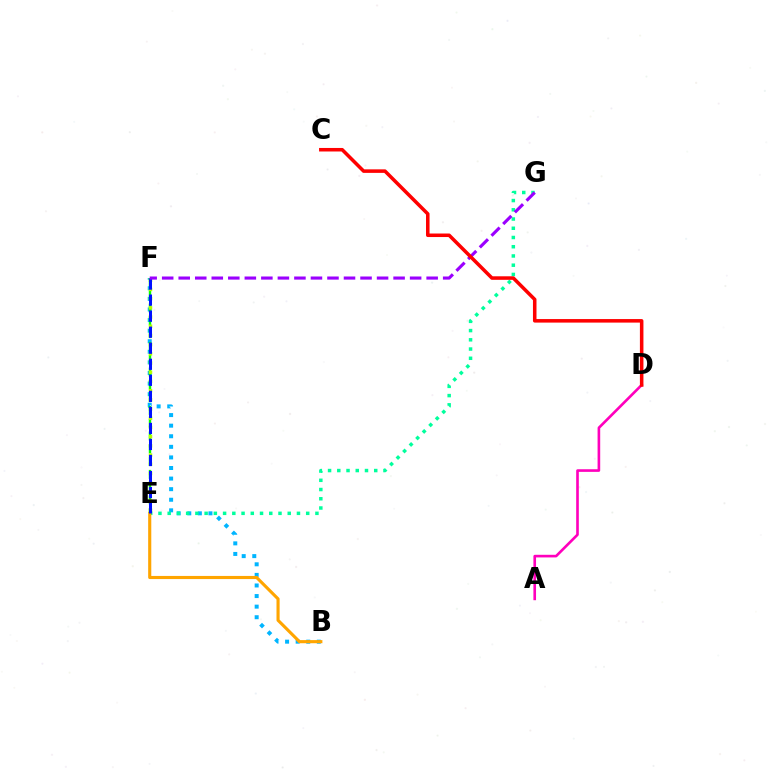{('B', 'F'): [{'color': '#00b5ff', 'line_style': 'dotted', 'thickness': 2.88}], ('E', 'G'): [{'color': '#00ff9d', 'line_style': 'dotted', 'thickness': 2.51}], ('B', 'E'): [{'color': '#ffa500', 'line_style': 'solid', 'thickness': 2.24}], ('E', 'F'): [{'color': '#08ff00', 'line_style': 'dashed', 'thickness': 1.74}, {'color': '#b3ff00', 'line_style': 'dotted', 'thickness': 2.5}, {'color': '#0010ff', 'line_style': 'dashed', 'thickness': 2.18}], ('A', 'D'): [{'color': '#ff00bd', 'line_style': 'solid', 'thickness': 1.9}], ('F', 'G'): [{'color': '#9b00ff', 'line_style': 'dashed', 'thickness': 2.25}], ('C', 'D'): [{'color': '#ff0000', 'line_style': 'solid', 'thickness': 2.54}]}